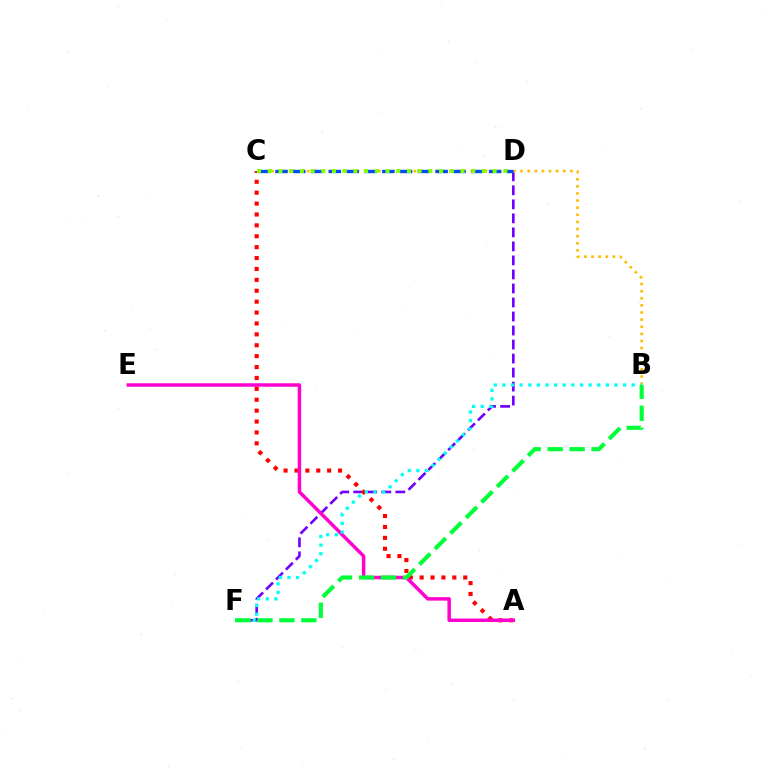{('D', 'F'): [{'color': '#7200ff', 'line_style': 'dashed', 'thickness': 1.9}], ('B', 'C'): [{'color': '#ffbd00', 'line_style': 'dotted', 'thickness': 1.93}], ('C', 'D'): [{'color': '#004bff', 'line_style': 'dashed', 'thickness': 2.42}, {'color': '#84ff00', 'line_style': 'dotted', 'thickness': 2.91}], ('A', 'C'): [{'color': '#ff0000', 'line_style': 'dotted', 'thickness': 2.96}], ('A', 'E'): [{'color': '#ff00cf', 'line_style': 'solid', 'thickness': 2.5}], ('B', 'F'): [{'color': '#00fff6', 'line_style': 'dotted', 'thickness': 2.34}, {'color': '#00ff39', 'line_style': 'dashed', 'thickness': 2.99}]}